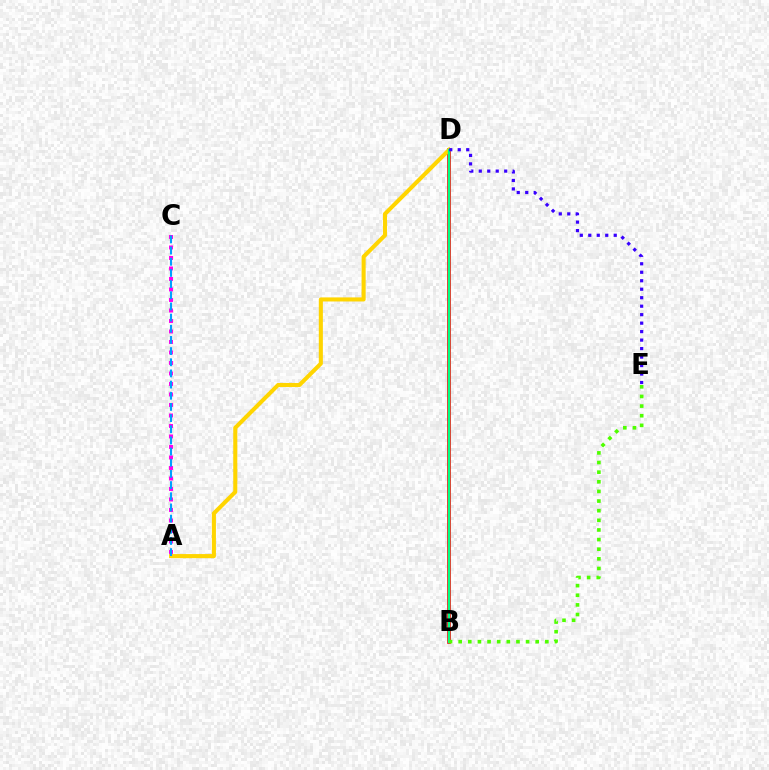{('B', 'D'): [{'color': '#ff0000', 'line_style': 'solid', 'thickness': 2.62}, {'color': '#00ff86', 'line_style': 'solid', 'thickness': 1.66}], ('A', 'D'): [{'color': '#ffd500', 'line_style': 'solid', 'thickness': 2.93}], ('A', 'C'): [{'color': '#ff00ed', 'line_style': 'dotted', 'thickness': 2.85}, {'color': '#009eff', 'line_style': 'dashed', 'thickness': 1.52}], ('B', 'E'): [{'color': '#4fff00', 'line_style': 'dotted', 'thickness': 2.62}], ('D', 'E'): [{'color': '#3700ff', 'line_style': 'dotted', 'thickness': 2.3}]}